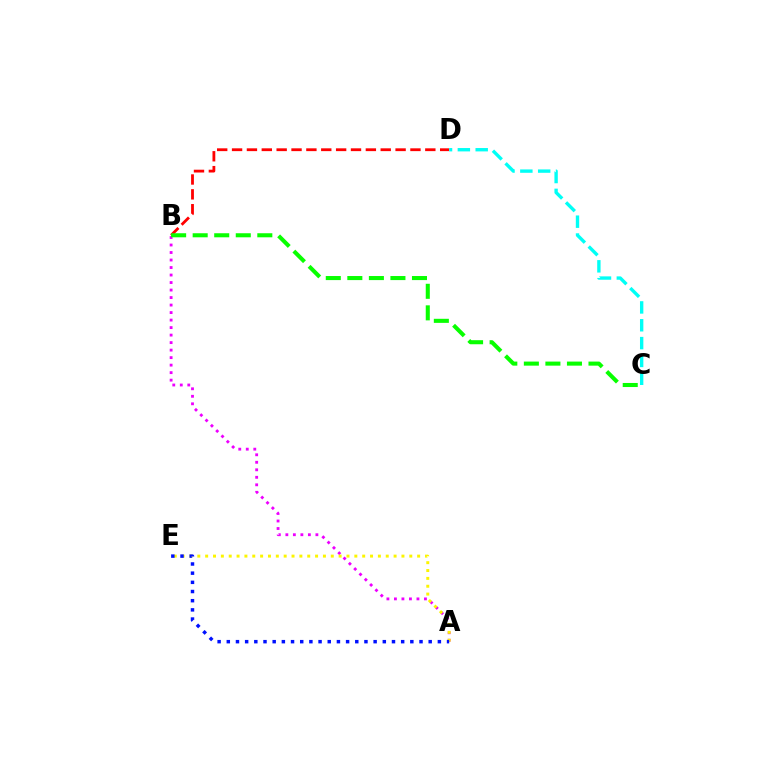{('B', 'D'): [{'color': '#ff0000', 'line_style': 'dashed', 'thickness': 2.02}], ('C', 'D'): [{'color': '#00fff6', 'line_style': 'dashed', 'thickness': 2.42}], ('A', 'B'): [{'color': '#ee00ff', 'line_style': 'dotted', 'thickness': 2.04}], ('A', 'E'): [{'color': '#fcf500', 'line_style': 'dotted', 'thickness': 2.13}, {'color': '#0010ff', 'line_style': 'dotted', 'thickness': 2.49}], ('B', 'C'): [{'color': '#08ff00', 'line_style': 'dashed', 'thickness': 2.93}]}